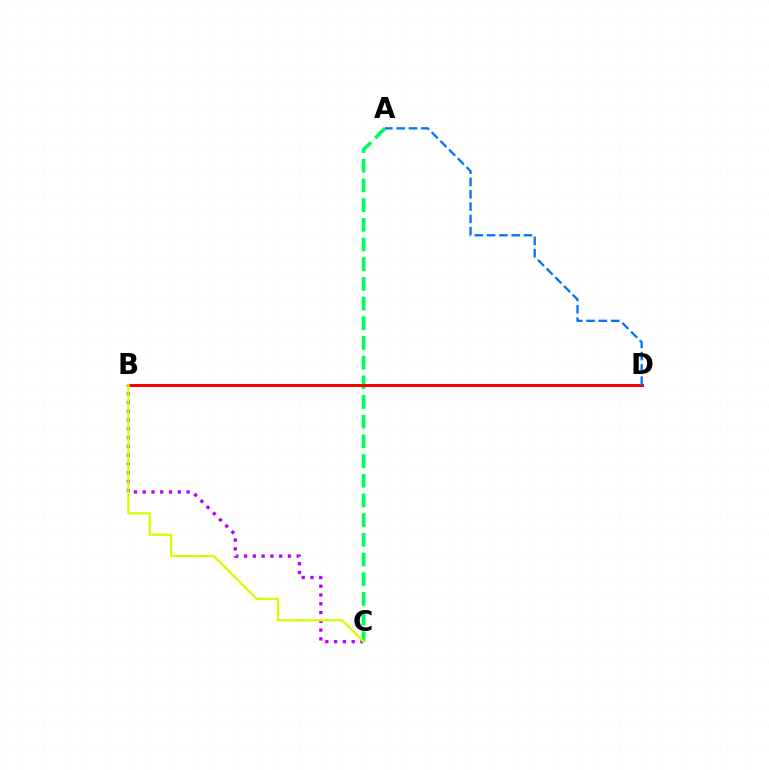{('B', 'C'): [{'color': '#b900ff', 'line_style': 'dotted', 'thickness': 2.39}, {'color': '#d1ff00', 'line_style': 'solid', 'thickness': 1.61}], ('A', 'C'): [{'color': '#00ff5c', 'line_style': 'dashed', 'thickness': 2.67}], ('B', 'D'): [{'color': '#ff0000', 'line_style': 'solid', 'thickness': 2.18}], ('A', 'D'): [{'color': '#0074ff', 'line_style': 'dashed', 'thickness': 1.67}]}